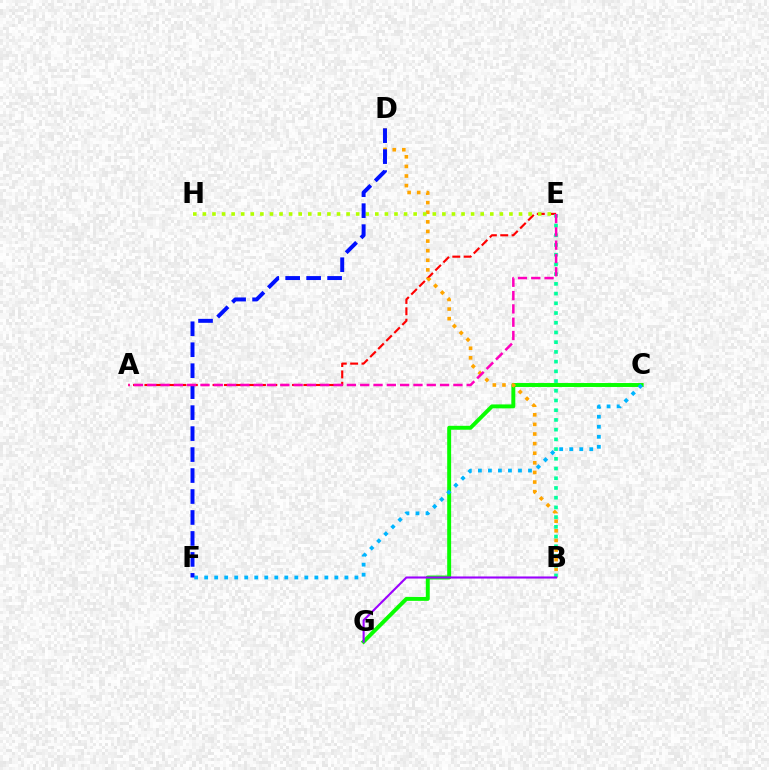{('A', 'E'): [{'color': '#ff0000', 'line_style': 'dashed', 'thickness': 1.54}, {'color': '#ff00bd', 'line_style': 'dashed', 'thickness': 1.81}], ('C', 'G'): [{'color': '#08ff00', 'line_style': 'solid', 'thickness': 2.83}], ('B', 'D'): [{'color': '#ffa500', 'line_style': 'dotted', 'thickness': 2.61}], ('E', 'H'): [{'color': '#b3ff00', 'line_style': 'dotted', 'thickness': 2.6}], ('B', 'E'): [{'color': '#00ff9d', 'line_style': 'dotted', 'thickness': 2.64}], ('C', 'F'): [{'color': '#00b5ff', 'line_style': 'dotted', 'thickness': 2.72}], ('B', 'G'): [{'color': '#9b00ff', 'line_style': 'solid', 'thickness': 1.51}], ('D', 'F'): [{'color': '#0010ff', 'line_style': 'dashed', 'thickness': 2.85}]}